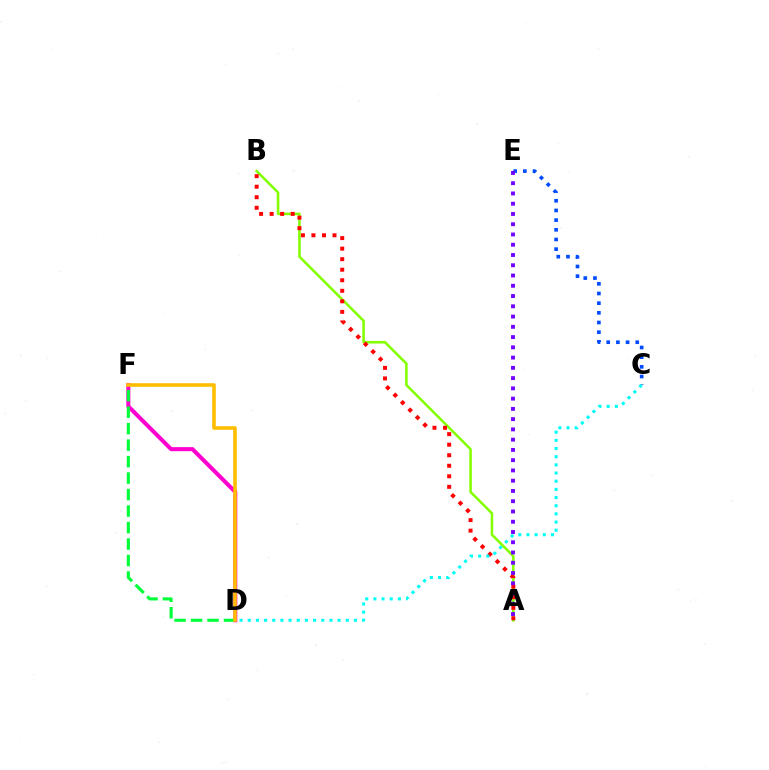{('D', 'F'): [{'color': '#ff00cf', 'line_style': 'solid', 'thickness': 2.92}, {'color': '#00ff39', 'line_style': 'dashed', 'thickness': 2.24}, {'color': '#ffbd00', 'line_style': 'solid', 'thickness': 2.59}], ('A', 'B'): [{'color': '#84ff00', 'line_style': 'solid', 'thickness': 1.85}, {'color': '#ff0000', 'line_style': 'dotted', 'thickness': 2.86}], ('C', 'E'): [{'color': '#004bff', 'line_style': 'dotted', 'thickness': 2.63}], ('C', 'D'): [{'color': '#00fff6', 'line_style': 'dotted', 'thickness': 2.22}], ('A', 'E'): [{'color': '#7200ff', 'line_style': 'dotted', 'thickness': 2.79}]}